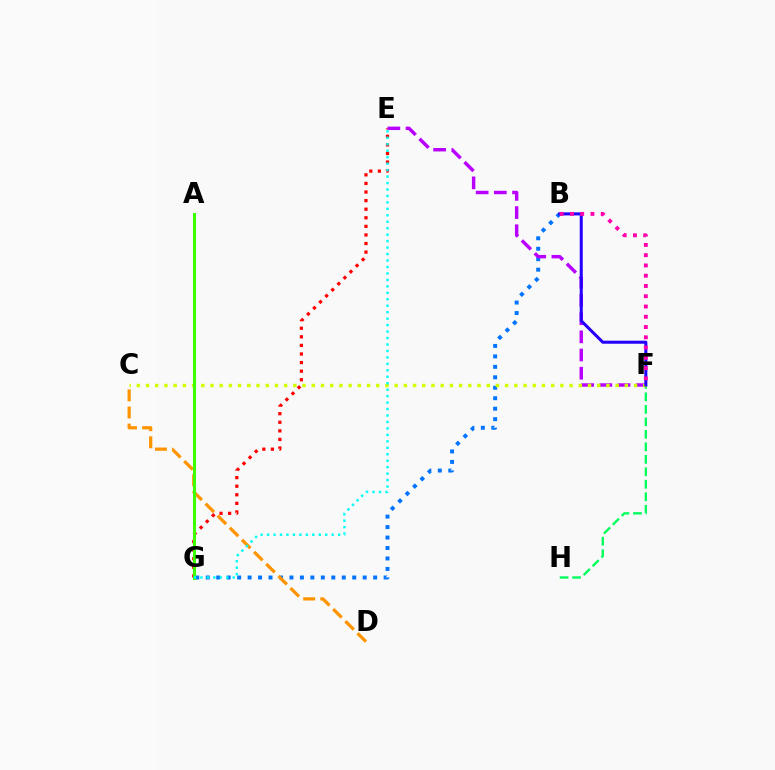{('E', 'G'): [{'color': '#ff0000', 'line_style': 'dotted', 'thickness': 2.33}, {'color': '#00fff6', 'line_style': 'dotted', 'thickness': 1.75}], ('B', 'G'): [{'color': '#0074ff', 'line_style': 'dotted', 'thickness': 2.84}], ('E', 'F'): [{'color': '#b900ff', 'line_style': 'dashed', 'thickness': 2.47}], ('F', 'H'): [{'color': '#00ff5c', 'line_style': 'dashed', 'thickness': 1.7}], ('C', 'D'): [{'color': '#ff9400', 'line_style': 'dashed', 'thickness': 2.33}], ('C', 'F'): [{'color': '#d1ff00', 'line_style': 'dotted', 'thickness': 2.5}], ('B', 'F'): [{'color': '#2500ff', 'line_style': 'solid', 'thickness': 2.19}, {'color': '#ff00ac', 'line_style': 'dotted', 'thickness': 2.79}], ('A', 'G'): [{'color': '#3dff00', 'line_style': 'solid', 'thickness': 2.19}]}